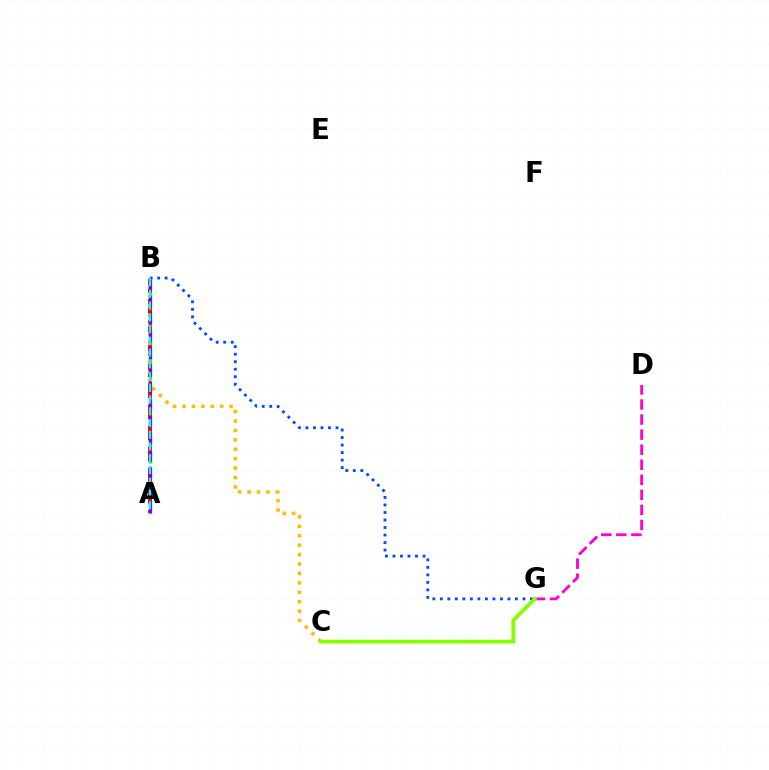{('D', 'G'): [{'color': '#ff00cf', 'line_style': 'dashed', 'thickness': 2.05}], ('A', 'B'): [{'color': '#00ff39', 'line_style': 'dashed', 'thickness': 2.26}, {'color': '#ff0000', 'line_style': 'dashed', 'thickness': 2.86}, {'color': '#7200ff', 'line_style': 'dashed', 'thickness': 2.33}, {'color': '#00fff6', 'line_style': 'dashed', 'thickness': 1.6}], ('B', 'C'): [{'color': '#ffbd00', 'line_style': 'dotted', 'thickness': 2.56}], ('B', 'G'): [{'color': '#004bff', 'line_style': 'dotted', 'thickness': 2.04}], ('C', 'G'): [{'color': '#84ff00', 'line_style': 'solid', 'thickness': 2.74}]}